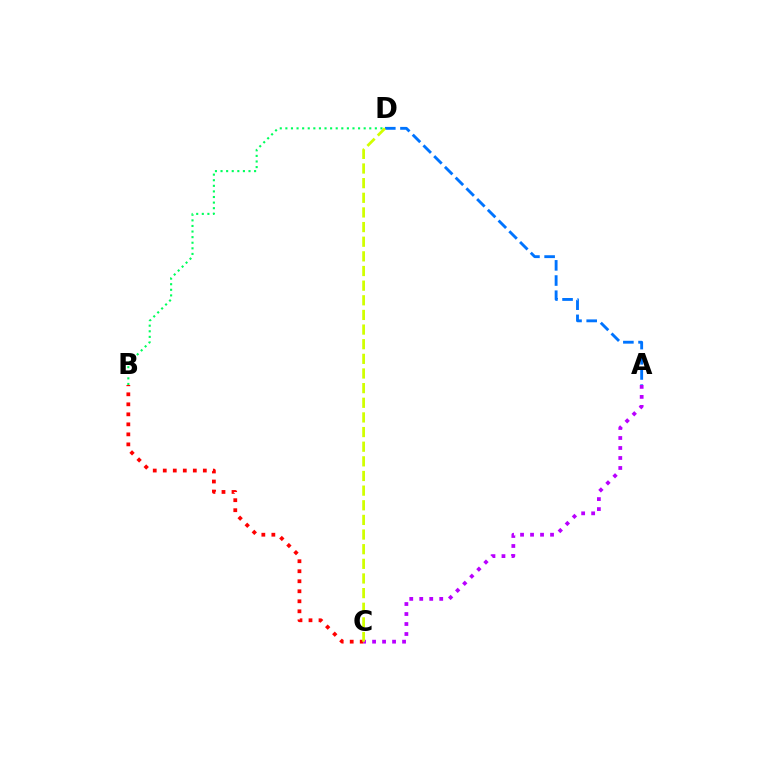{('B', 'C'): [{'color': '#ff0000', 'line_style': 'dotted', 'thickness': 2.72}], ('A', 'D'): [{'color': '#0074ff', 'line_style': 'dashed', 'thickness': 2.06}], ('A', 'C'): [{'color': '#b900ff', 'line_style': 'dotted', 'thickness': 2.72}], ('B', 'D'): [{'color': '#00ff5c', 'line_style': 'dotted', 'thickness': 1.52}], ('C', 'D'): [{'color': '#d1ff00', 'line_style': 'dashed', 'thickness': 1.99}]}